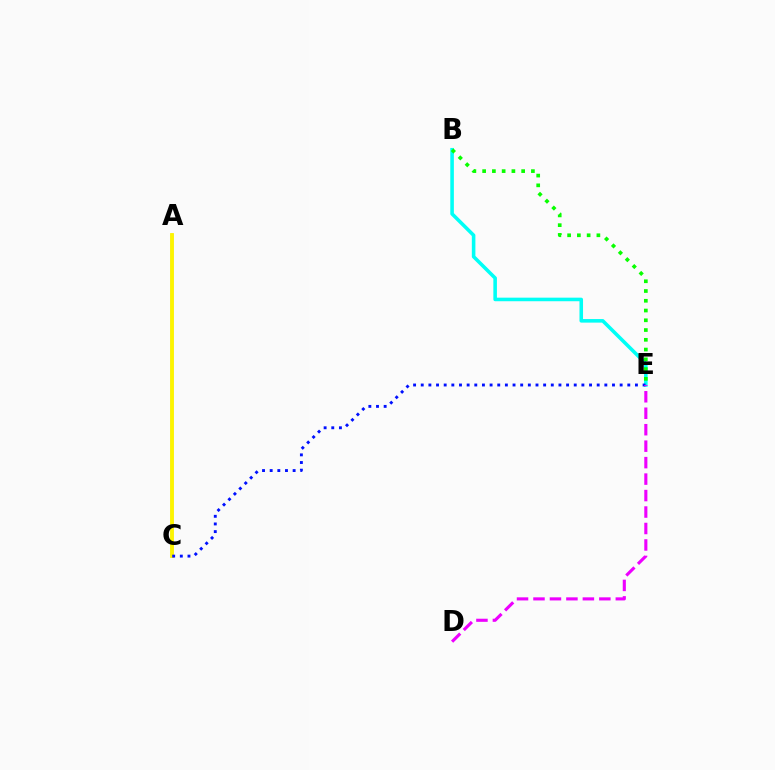{('B', 'E'): [{'color': '#00fff6', 'line_style': 'solid', 'thickness': 2.57}, {'color': '#08ff00', 'line_style': 'dotted', 'thickness': 2.65}], ('A', 'C'): [{'color': '#ff0000', 'line_style': 'solid', 'thickness': 1.68}, {'color': '#fcf500', 'line_style': 'solid', 'thickness': 2.75}], ('C', 'E'): [{'color': '#0010ff', 'line_style': 'dotted', 'thickness': 2.08}], ('D', 'E'): [{'color': '#ee00ff', 'line_style': 'dashed', 'thickness': 2.24}]}